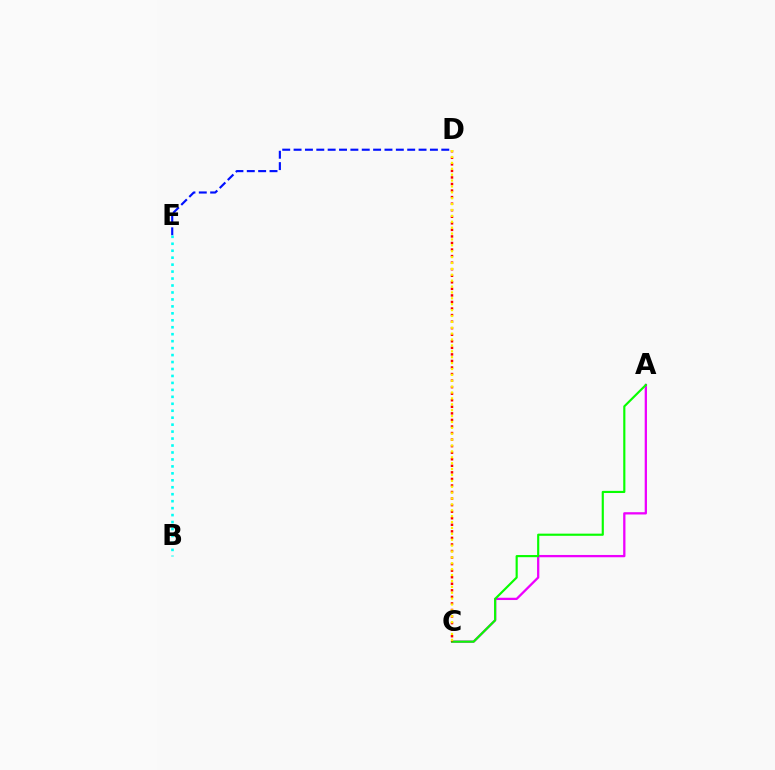{('A', 'C'): [{'color': '#ee00ff', 'line_style': 'solid', 'thickness': 1.65}, {'color': '#08ff00', 'line_style': 'solid', 'thickness': 1.55}], ('D', 'E'): [{'color': '#0010ff', 'line_style': 'dashed', 'thickness': 1.54}], ('C', 'D'): [{'color': '#ff0000', 'line_style': 'dotted', 'thickness': 1.78}, {'color': '#fcf500', 'line_style': 'dotted', 'thickness': 1.6}], ('B', 'E'): [{'color': '#00fff6', 'line_style': 'dotted', 'thickness': 1.89}]}